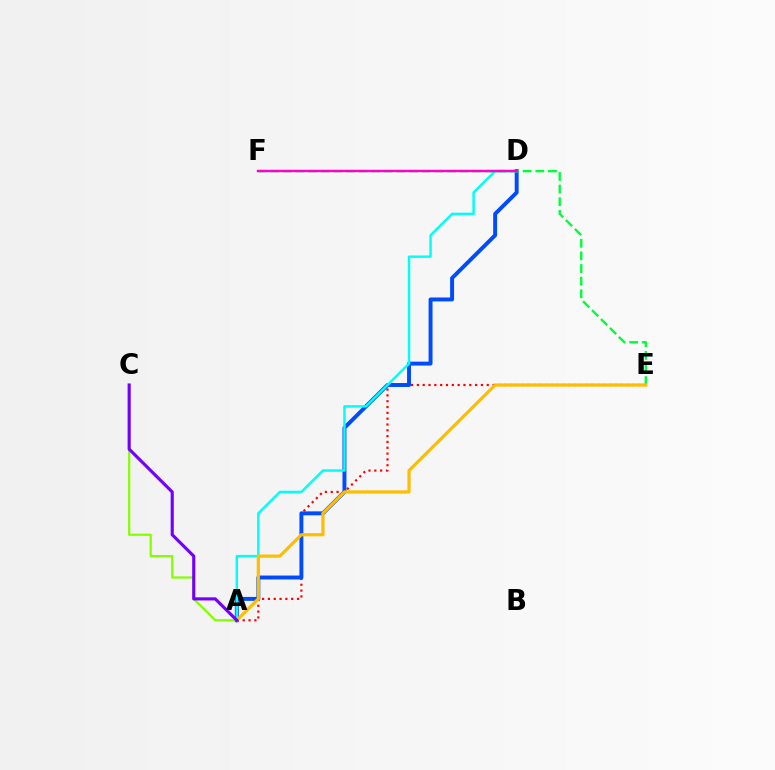{('A', 'E'): [{'color': '#ff0000', 'line_style': 'dotted', 'thickness': 1.58}, {'color': '#ffbd00', 'line_style': 'solid', 'thickness': 2.31}], ('A', 'C'): [{'color': '#84ff00', 'line_style': 'solid', 'thickness': 1.6}, {'color': '#7200ff', 'line_style': 'solid', 'thickness': 2.25}], ('A', 'D'): [{'color': '#004bff', 'line_style': 'solid', 'thickness': 2.83}, {'color': '#00fff6', 'line_style': 'solid', 'thickness': 1.76}], ('E', 'F'): [{'color': '#00ff39', 'line_style': 'dashed', 'thickness': 1.72}], ('D', 'F'): [{'color': '#ff00cf', 'line_style': 'solid', 'thickness': 1.75}]}